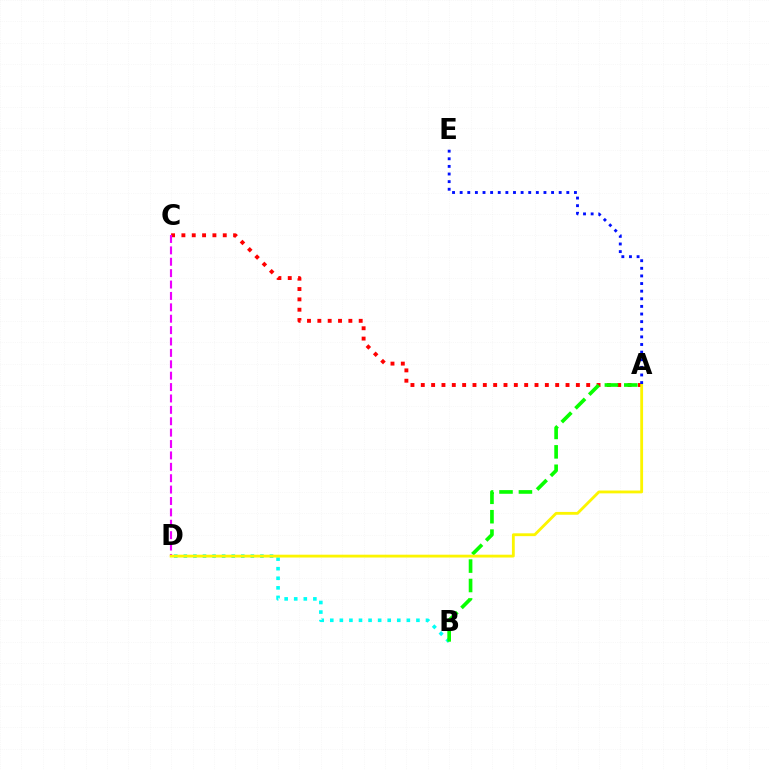{('A', 'C'): [{'color': '#ff0000', 'line_style': 'dotted', 'thickness': 2.81}], ('B', 'D'): [{'color': '#00fff6', 'line_style': 'dotted', 'thickness': 2.6}], ('C', 'D'): [{'color': '#ee00ff', 'line_style': 'dashed', 'thickness': 1.55}], ('A', 'B'): [{'color': '#08ff00', 'line_style': 'dashed', 'thickness': 2.64}], ('A', 'D'): [{'color': '#fcf500', 'line_style': 'solid', 'thickness': 2.03}], ('A', 'E'): [{'color': '#0010ff', 'line_style': 'dotted', 'thickness': 2.07}]}